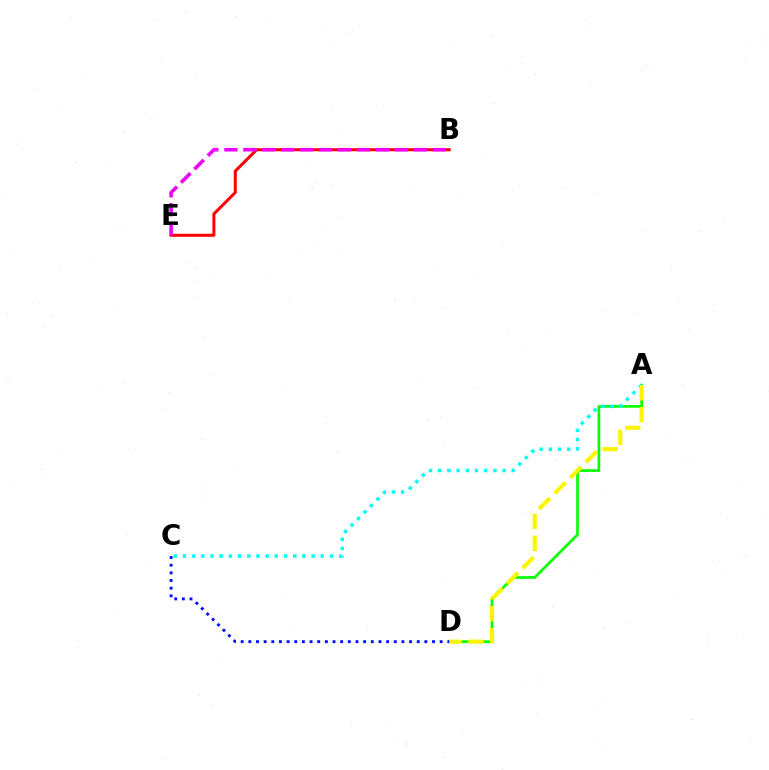{('A', 'D'): [{'color': '#08ff00', 'line_style': 'solid', 'thickness': 1.93}, {'color': '#fcf500', 'line_style': 'dashed', 'thickness': 2.99}], ('B', 'E'): [{'color': '#ff0000', 'line_style': 'solid', 'thickness': 2.17}, {'color': '#ee00ff', 'line_style': 'dashed', 'thickness': 2.57}], ('A', 'C'): [{'color': '#00fff6', 'line_style': 'dotted', 'thickness': 2.5}], ('C', 'D'): [{'color': '#0010ff', 'line_style': 'dotted', 'thickness': 2.08}]}